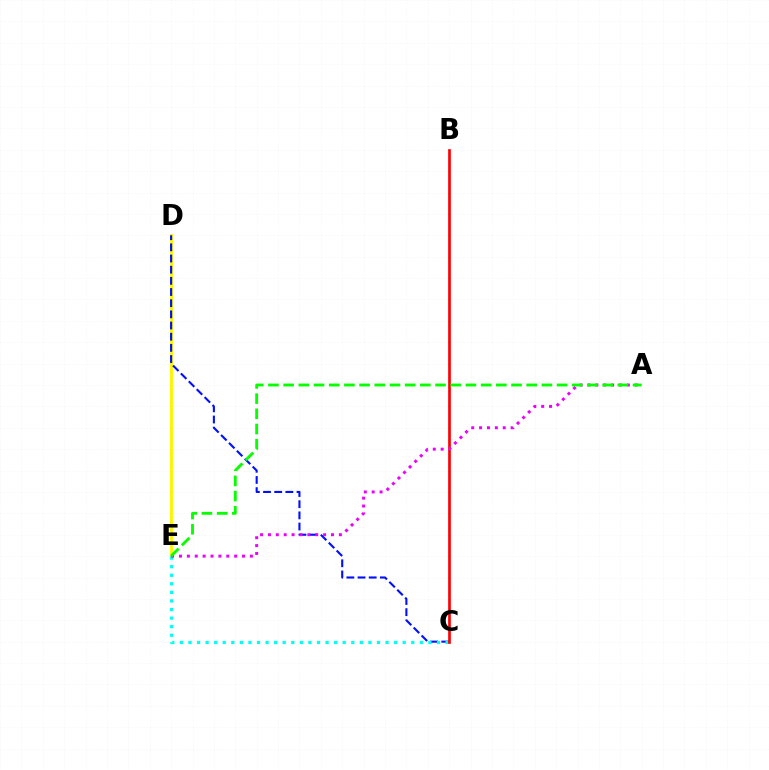{('D', 'E'): [{'color': '#fcf500', 'line_style': 'solid', 'thickness': 2.08}], ('C', 'D'): [{'color': '#0010ff', 'line_style': 'dashed', 'thickness': 1.52}], ('C', 'E'): [{'color': '#00fff6', 'line_style': 'dotted', 'thickness': 2.33}], ('B', 'C'): [{'color': '#ff0000', 'line_style': 'solid', 'thickness': 1.93}], ('A', 'E'): [{'color': '#ee00ff', 'line_style': 'dotted', 'thickness': 2.14}, {'color': '#08ff00', 'line_style': 'dashed', 'thickness': 2.06}]}